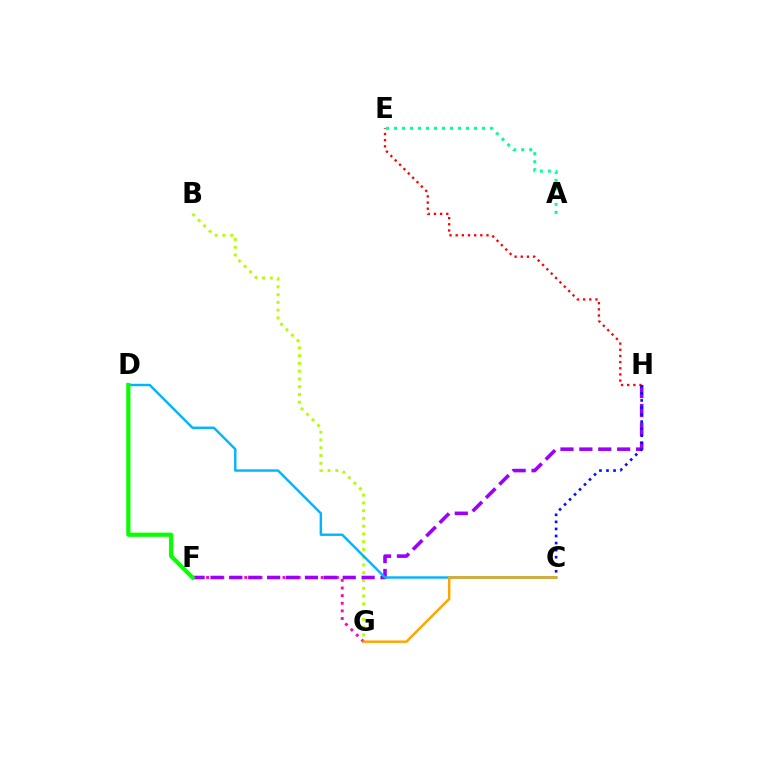{('B', 'G'): [{'color': '#b3ff00', 'line_style': 'dotted', 'thickness': 2.11}], ('F', 'G'): [{'color': '#ff00bd', 'line_style': 'dotted', 'thickness': 2.08}], ('E', 'H'): [{'color': '#ff0000', 'line_style': 'dotted', 'thickness': 1.67}], ('A', 'E'): [{'color': '#00ff9d', 'line_style': 'dotted', 'thickness': 2.17}], ('F', 'H'): [{'color': '#9b00ff', 'line_style': 'dashed', 'thickness': 2.57}], ('C', 'H'): [{'color': '#0010ff', 'line_style': 'dotted', 'thickness': 1.92}], ('C', 'D'): [{'color': '#00b5ff', 'line_style': 'solid', 'thickness': 1.73}], ('C', 'G'): [{'color': '#ffa500', 'line_style': 'solid', 'thickness': 1.77}], ('D', 'F'): [{'color': '#08ff00', 'line_style': 'solid', 'thickness': 3.0}]}